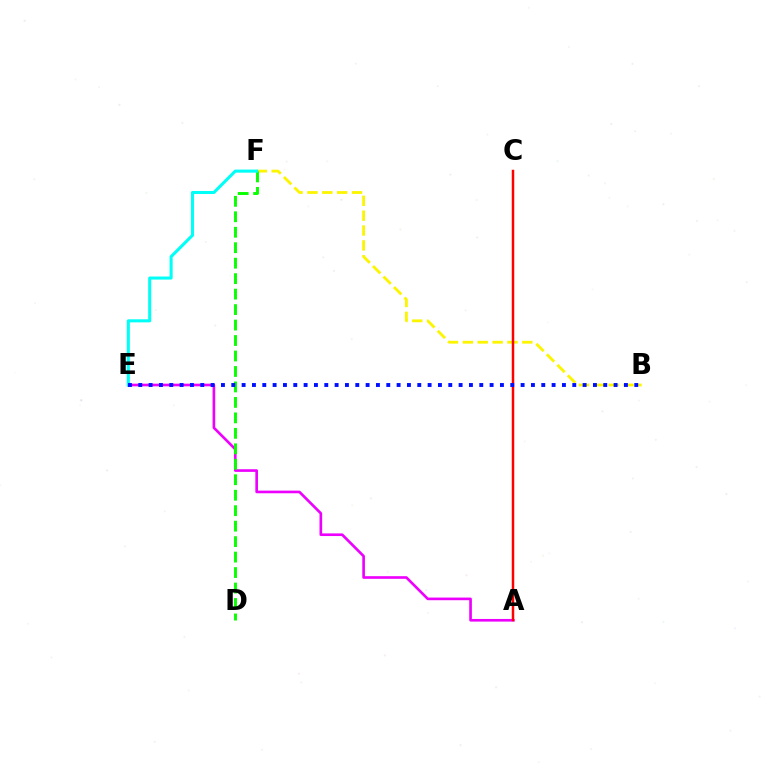{('A', 'E'): [{'color': '#ee00ff', 'line_style': 'solid', 'thickness': 1.91}], ('B', 'F'): [{'color': '#fcf500', 'line_style': 'dashed', 'thickness': 2.02}], ('A', 'C'): [{'color': '#ff0000', 'line_style': 'solid', 'thickness': 1.78}], ('D', 'F'): [{'color': '#08ff00', 'line_style': 'dashed', 'thickness': 2.1}], ('E', 'F'): [{'color': '#00fff6', 'line_style': 'solid', 'thickness': 2.2}], ('B', 'E'): [{'color': '#0010ff', 'line_style': 'dotted', 'thickness': 2.81}]}